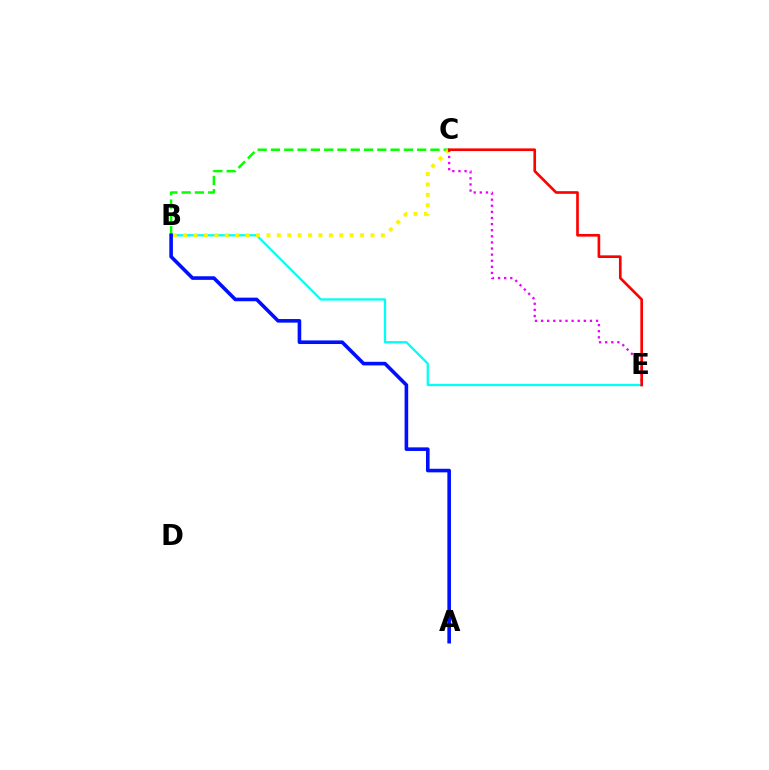{('B', 'E'): [{'color': '#00fff6', 'line_style': 'solid', 'thickness': 1.64}], ('B', 'C'): [{'color': '#08ff00', 'line_style': 'dashed', 'thickness': 1.81}, {'color': '#fcf500', 'line_style': 'dotted', 'thickness': 2.83}], ('A', 'B'): [{'color': '#0010ff', 'line_style': 'solid', 'thickness': 2.6}], ('C', 'E'): [{'color': '#ee00ff', 'line_style': 'dotted', 'thickness': 1.66}, {'color': '#ff0000', 'line_style': 'solid', 'thickness': 1.92}]}